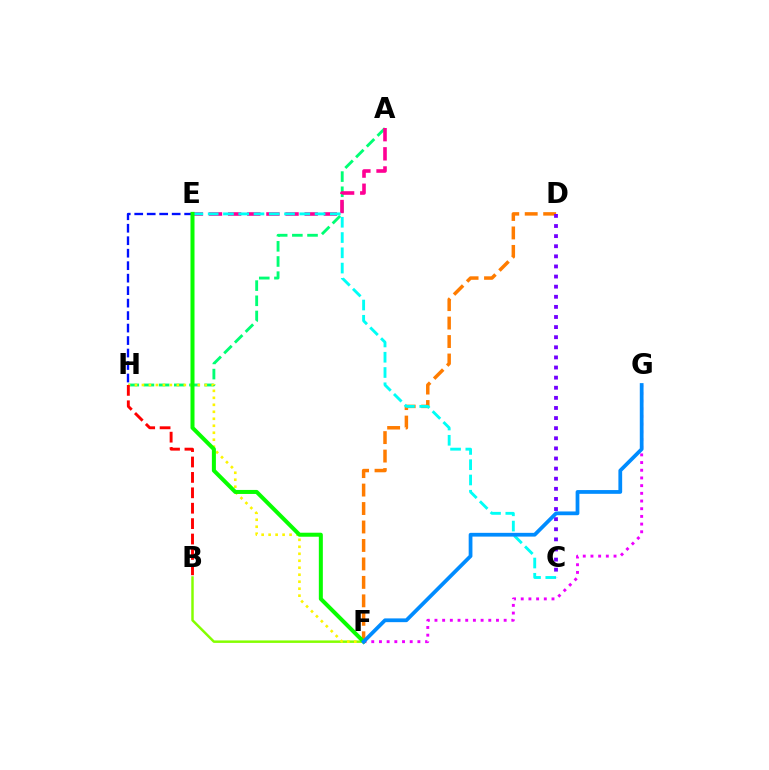{('A', 'H'): [{'color': '#00ff74', 'line_style': 'dashed', 'thickness': 2.06}], ('D', 'F'): [{'color': '#ff7c00', 'line_style': 'dashed', 'thickness': 2.51}], ('F', 'G'): [{'color': '#ee00ff', 'line_style': 'dotted', 'thickness': 2.09}, {'color': '#008cff', 'line_style': 'solid', 'thickness': 2.7}], ('A', 'E'): [{'color': '#ff0094', 'line_style': 'dashed', 'thickness': 2.6}], ('B', 'F'): [{'color': '#84ff00', 'line_style': 'solid', 'thickness': 1.78}], ('C', 'E'): [{'color': '#00fff6', 'line_style': 'dashed', 'thickness': 2.07}], ('F', 'H'): [{'color': '#fcf500', 'line_style': 'dotted', 'thickness': 1.9}], ('E', 'H'): [{'color': '#0010ff', 'line_style': 'dashed', 'thickness': 1.7}], ('C', 'D'): [{'color': '#7200ff', 'line_style': 'dotted', 'thickness': 2.75}], ('E', 'F'): [{'color': '#08ff00', 'line_style': 'solid', 'thickness': 2.89}], ('B', 'H'): [{'color': '#ff0000', 'line_style': 'dashed', 'thickness': 2.09}]}